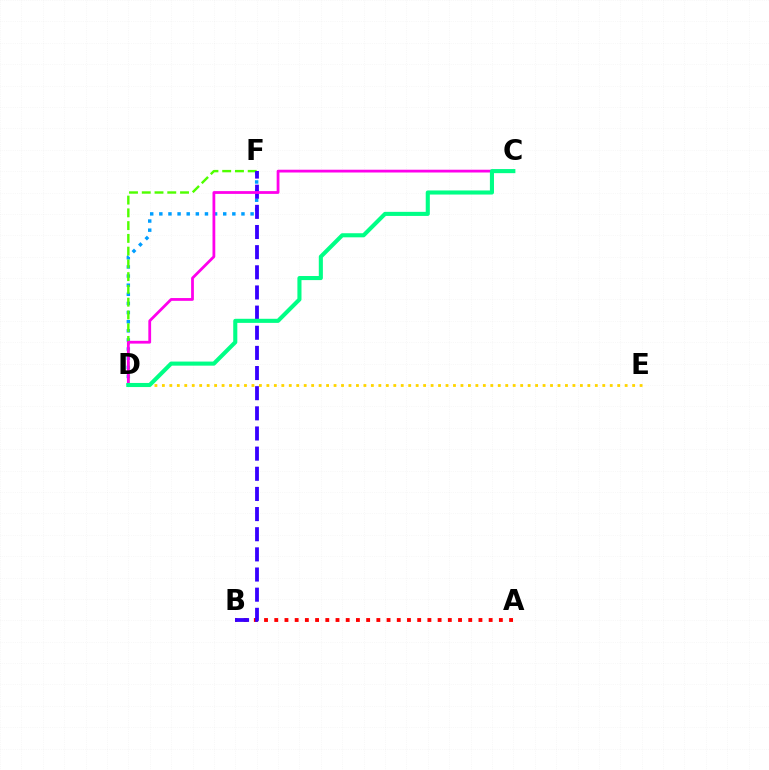{('D', 'F'): [{'color': '#009eff', 'line_style': 'dotted', 'thickness': 2.48}, {'color': '#4fff00', 'line_style': 'dashed', 'thickness': 1.73}], ('A', 'B'): [{'color': '#ff0000', 'line_style': 'dotted', 'thickness': 2.77}], ('D', 'E'): [{'color': '#ffd500', 'line_style': 'dotted', 'thickness': 2.03}], ('B', 'F'): [{'color': '#3700ff', 'line_style': 'dashed', 'thickness': 2.74}], ('C', 'D'): [{'color': '#ff00ed', 'line_style': 'solid', 'thickness': 2.0}, {'color': '#00ff86', 'line_style': 'solid', 'thickness': 2.94}]}